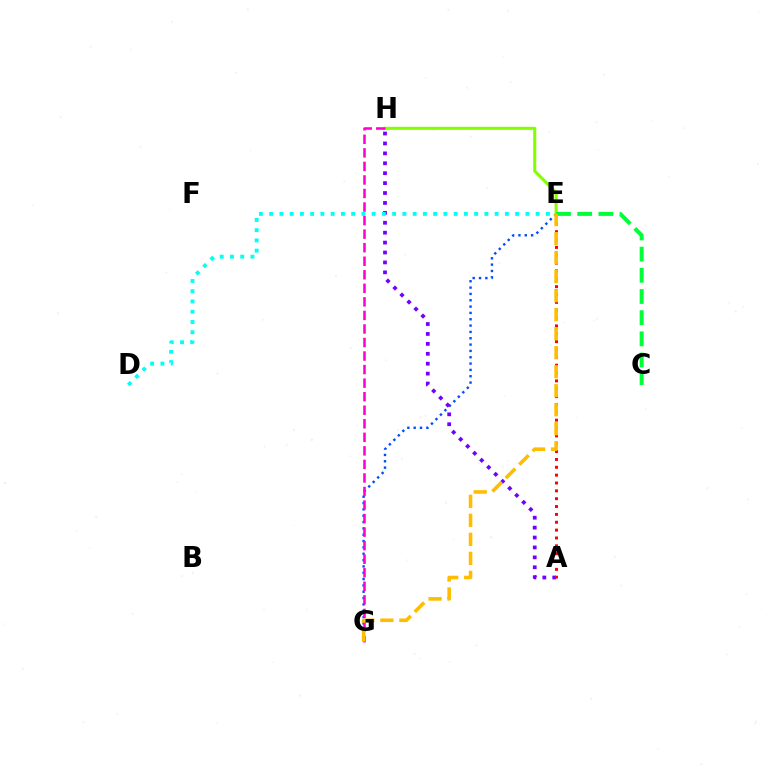{('E', 'G'): [{'color': '#004bff', 'line_style': 'dotted', 'thickness': 1.72}, {'color': '#ffbd00', 'line_style': 'dashed', 'thickness': 2.58}], ('A', 'H'): [{'color': '#7200ff', 'line_style': 'dotted', 'thickness': 2.69}], ('D', 'E'): [{'color': '#00fff6', 'line_style': 'dotted', 'thickness': 2.78}], ('E', 'H'): [{'color': '#84ff00', 'line_style': 'solid', 'thickness': 2.21}], ('G', 'H'): [{'color': '#ff00cf', 'line_style': 'dashed', 'thickness': 1.84}], ('A', 'E'): [{'color': '#ff0000', 'line_style': 'dotted', 'thickness': 2.13}], ('C', 'E'): [{'color': '#00ff39', 'line_style': 'dashed', 'thickness': 2.88}]}